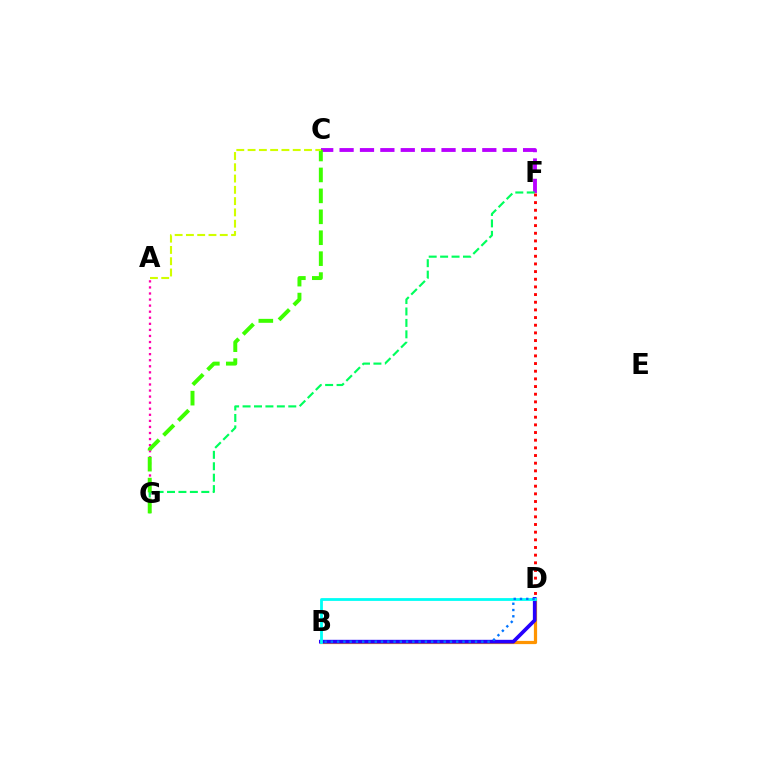{('A', 'G'): [{'color': '#ff00ac', 'line_style': 'dotted', 'thickness': 1.65}], ('C', 'F'): [{'color': '#b900ff', 'line_style': 'dashed', 'thickness': 2.77}], ('B', 'D'): [{'color': '#ff9400', 'line_style': 'solid', 'thickness': 2.32}, {'color': '#2500ff', 'line_style': 'solid', 'thickness': 2.66}, {'color': '#00fff6', 'line_style': 'solid', 'thickness': 2.01}, {'color': '#0074ff', 'line_style': 'dotted', 'thickness': 1.7}], ('F', 'G'): [{'color': '#00ff5c', 'line_style': 'dashed', 'thickness': 1.55}], ('D', 'F'): [{'color': '#ff0000', 'line_style': 'dotted', 'thickness': 2.08}], ('C', 'G'): [{'color': '#3dff00', 'line_style': 'dashed', 'thickness': 2.84}], ('A', 'C'): [{'color': '#d1ff00', 'line_style': 'dashed', 'thickness': 1.53}]}